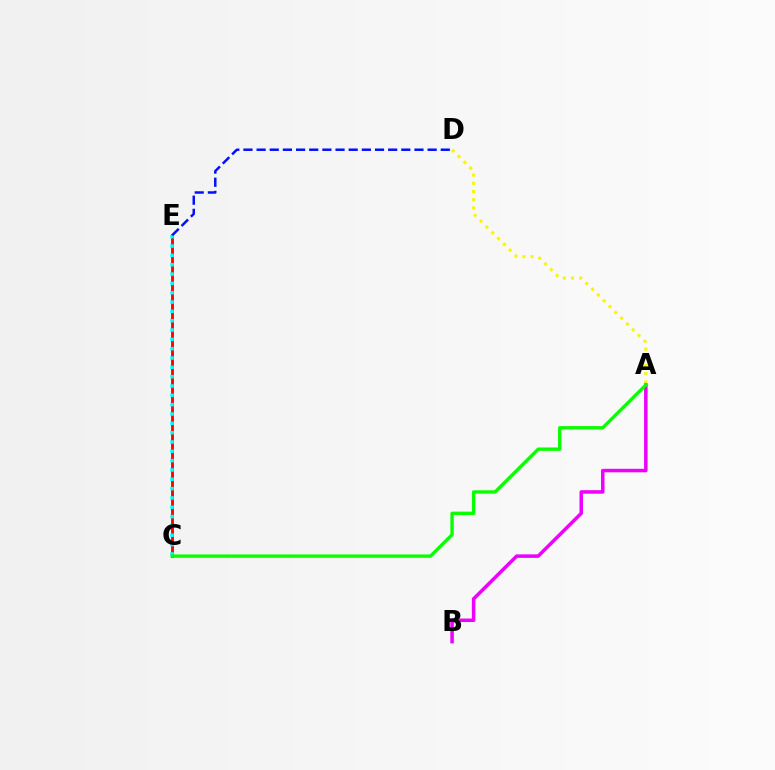{('A', 'D'): [{'color': '#fcf500', 'line_style': 'dotted', 'thickness': 2.23}], ('C', 'E'): [{'color': '#ff0000', 'line_style': 'solid', 'thickness': 2.06}, {'color': '#00fff6', 'line_style': 'dotted', 'thickness': 2.53}], ('A', 'B'): [{'color': '#ee00ff', 'line_style': 'solid', 'thickness': 2.53}], ('A', 'C'): [{'color': '#08ff00', 'line_style': 'solid', 'thickness': 2.42}], ('D', 'E'): [{'color': '#0010ff', 'line_style': 'dashed', 'thickness': 1.79}]}